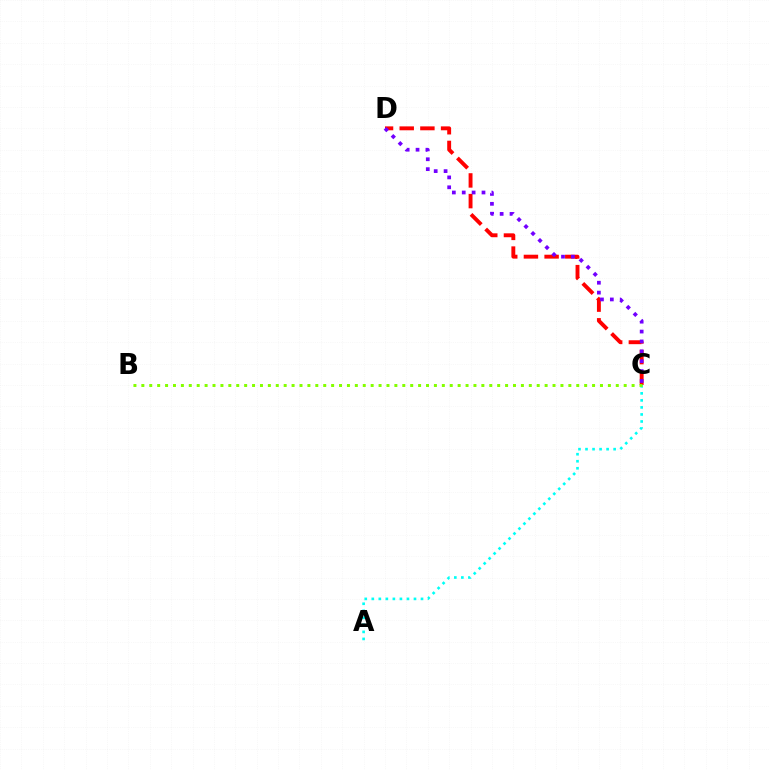{('C', 'D'): [{'color': '#ff0000', 'line_style': 'dashed', 'thickness': 2.81}, {'color': '#7200ff', 'line_style': 'dotted', 'thickness': 2.69}], ('A', 'C'): [{'color': '#00fff6', 'line_style': 'dotted', 'thickness': 1.91}], ('B', 'C'): [{'color': '#84ff00', 'line_style': 'dotted', 'thickness': 2.15}]}